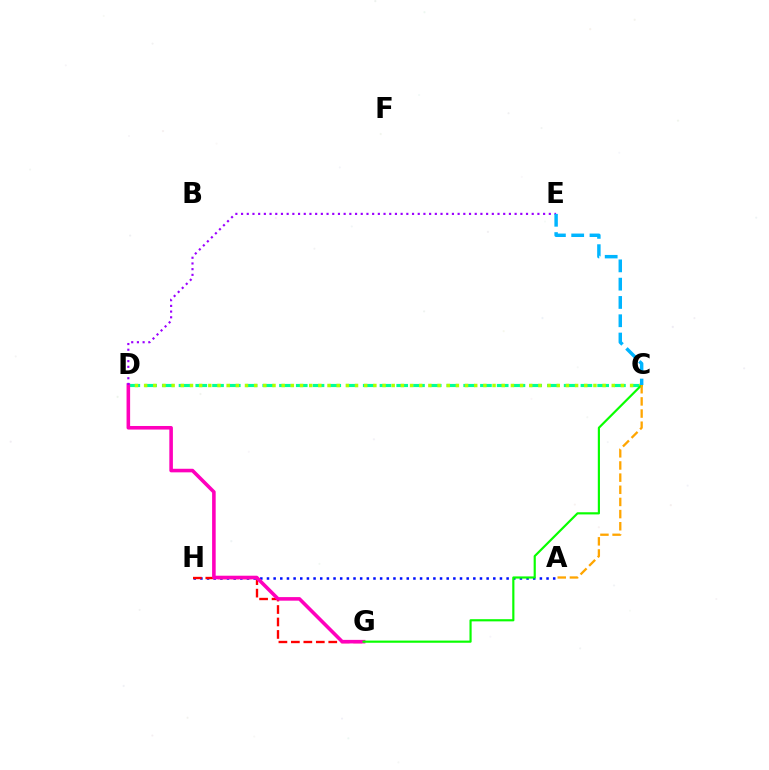{('A', 'H'): [{'color': '#0010ff', 'line_style': 'dotted', 'thickness': 1.81}], ('G', 'H'): [{'color': '#ff0000', 'line_style': 'dashed', 'thickness': 1.69}], ('C', 'D'): [{'color': '#00ff9d', 'line_style': 'dashed', 'thickness': 2.27}, {'color': '#b3ff00', 'line_style': 'dotted', 'thickness': 2.49}], ('D', 'G'): [{'color': '#ff00bd', 'line_style': 'solid', 'thickness': 2.57}], ('D', 'E'): [{'color': '#9b00ff', 'line_style': 'dotted', 'thickness': 1.55}], ('C', 'G'): [{'color': '#08ff00', 'line_style': 'solid', 'thickness': 1.56}], ('A', 'C'): [{'color': '#ffa500', 'line_style': 'dashed', 'thickness': 1.65}], ('C', 'E'): [{'color': '#00b5ff', 'line_style': 'dashed', 'thickness': 2.49}]}